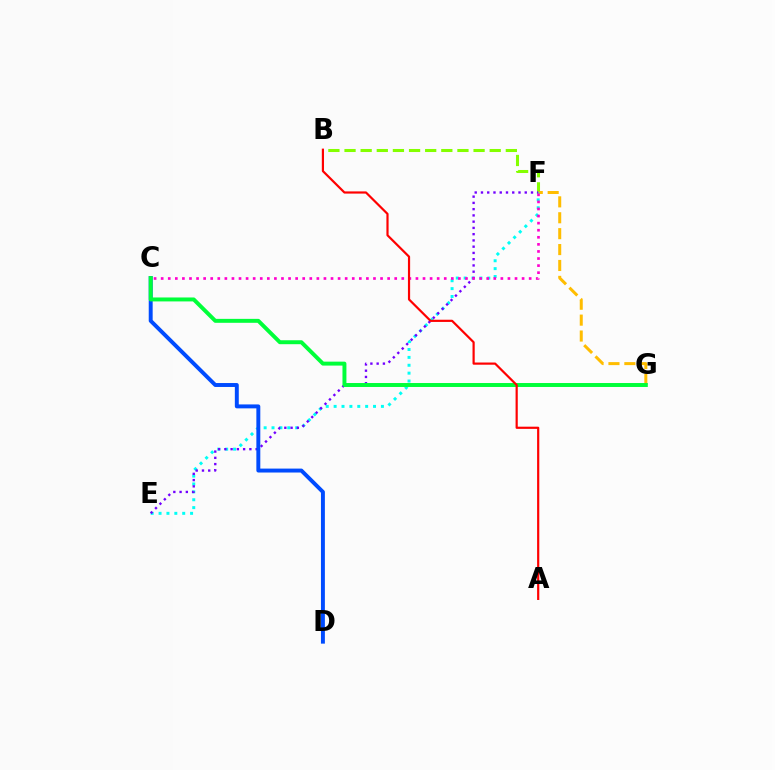{('B', 'F'): [{'color': '#84ff00', 'line_style': 'dashed', 'thickness': 2.19}], ('F', 'G'): [{'color': '#ffbd00', 'line_style': 'dashed', 'thickness': 2.16}], ('E', 'F'): [{'color': '#00fff6', 'line_style': 'dotted', 'thickness': 2.14}, {'color': '#7200ff', 'line_style': 'dotted', 'thickness': 1.7}], ('C', 'D'): [{'color': '#004bff', 'line_style': 'solid', 'thickness': 2.83}], ('C', 'F'): [{'color': '#ff00cf', 'line_style': 'dotted', 'thickness': 1.92}], ('C', 'G'): [{'color': '#00ff39', 'line_style': 'solid', 'thickness': 2.84}], ('A', 'B'): [{'color': '#ff0000', 'line_style': 'solid', 'thickness': 1.58}]}